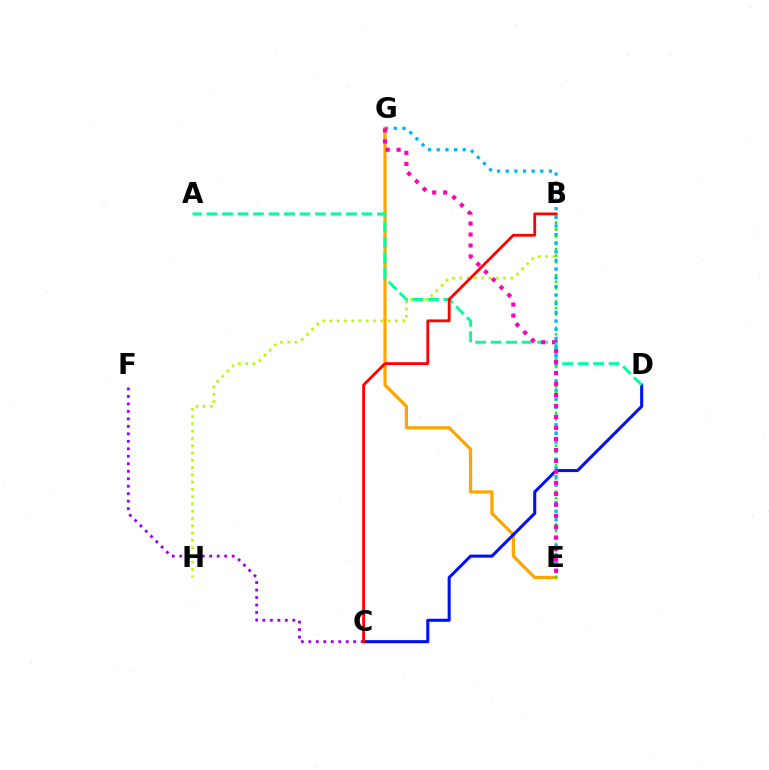{('E', 'G'): [{'color': '#ffa500', 'line_style': 'solid', 'thickness': 2.31}, {'color': '#00b5ff', 'line_style': 'dotted', 'thickness': 2.35}, {'color': '#ff00bd', 'line_style': 'dotted', 'thickness': 2.98}], ('C', 'D'): [{'color': '#0010ff', 'line_style': 'solid', 'thickness': 2.2}], ('C', 'F'): [{'color': '#9b00ff', 'line_style': 'dotted', 'thickness': 2.03}], ('B', 'H'): [{'color': '#b3ff00', 'line_style': 'dotted', 'thickness': 1.98}], ('A', 'D'): [{'color': '#00ff9d', 'line_style': 'dashed', 'thickness': 2.1}], ('B', 'E'): [{'color': '#08ff00', 'line_style': 'dotted', 'thickness': 1.78}], ('B', 'C'): [{'color': '#ff0000', 'line_style': 'solid', 'thickness': 2.02}]}